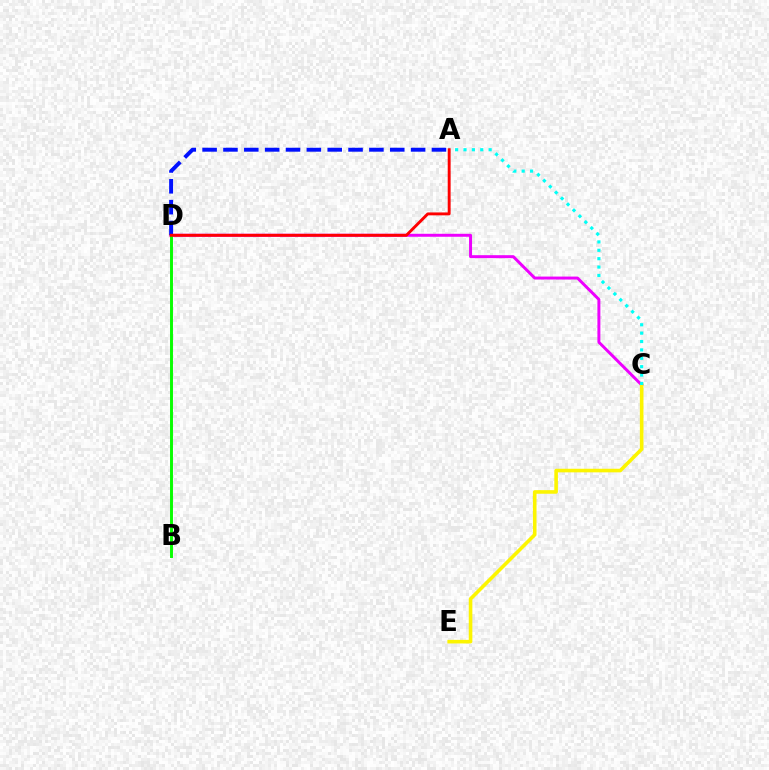{('C', 'D'): [{'color': '#ee00ff', 'line_style': 'solid', 'thickness': 2.14}], ('C', 'E'): [{'color': '#fcf500', 'line_style': 'solid', 'thickness': 2.59}], ('B', 'D'): [{'color': '#08ff00', 'line_style': 'solid', 'thickness': 2.12}], ('A', 'C'): [{'color': '#00fff6', 'line_style': 'dotted', 'thickness': 2.28}], ('A', 'D'): [{'color': '#0010ff', 'line_style': 'dashed', 'thickness': 2.83}, {'color': '#ff0000', 'line_style': 'solid', 'thickness': 2.09}]}